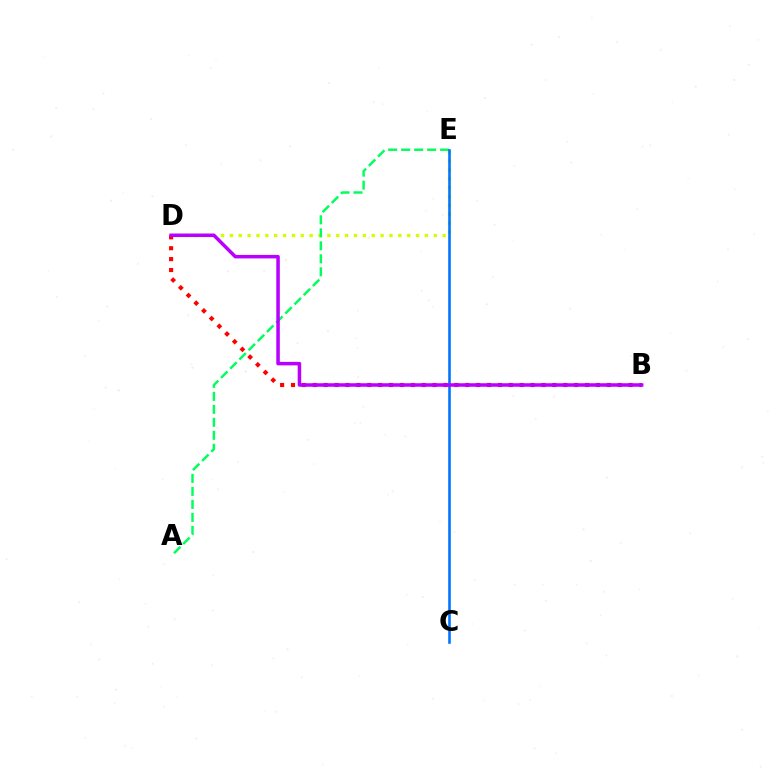{('D', 'E'): [{'color': '#d1ff00', 'line_style': 'dotted', 'thickness': 2.41}], ('A', 'E'): [{'color': '#00ff5c', 'line_style': 'dashed', 'thickness': 1.76}], ('B', 'D'): [{'color': '#ff0000', 'line_style': 'dotted', 'thickness': 2.96}, {'color': '#b900ff', 'line_style': 'solid', 'thickness': 2.52}], ('C', 'E'): [{'color': '#0074ff', 'line_style': 'solid', 'thickness': 1.87}]}